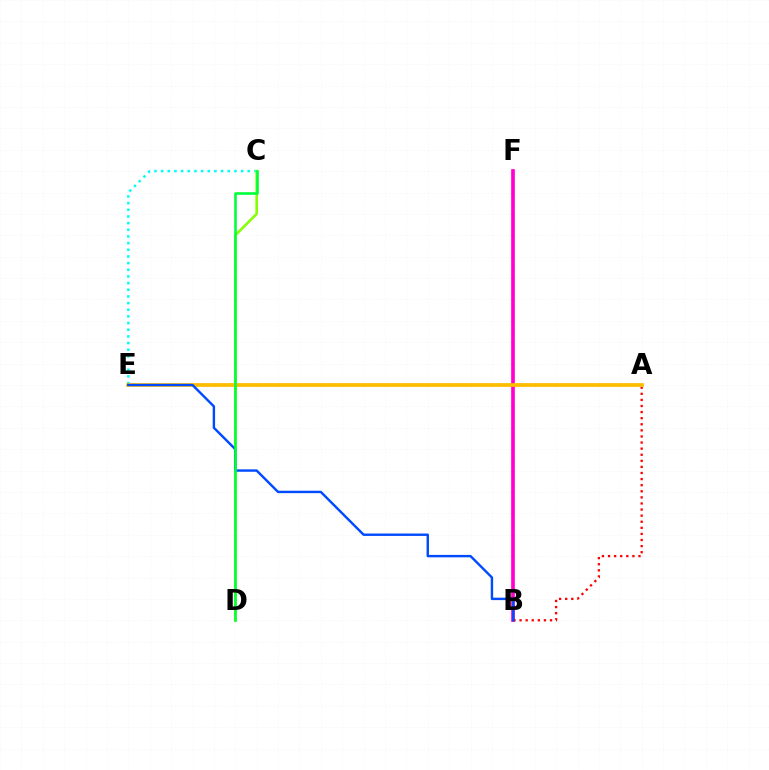{('C', 'E'): [{'color': '#00fff6', 'line_style': 'dotted', 'thickness': 1.81}], ('B', 'F'): [{'color': '#ff00cf', 'line_style': 'solid', 'thickness': 2.64}], ('A', 'B'): [{'color': '#ff0000', 'line_style': 'dotted', 'thickness': 1.65}], ('C', 'D'): [{'color': '#84ff00', 'line_style': 'solid', 'thickness': 1.85}, {'color': '#00ff39', 'line_style': 'solid', 'thickness': 1.87}], ('A', 'E'): [{'color': '#7200ff', 'line_style': 'dotted', 'thickness': 1.56}, {'color': '#ffbd00', 'line_style': 'solid', 'thickness': 2.7}], ('B', 'E'): [{'color': '#004bff', 'line_style': 'solid', 'thickness': 1.74}]}